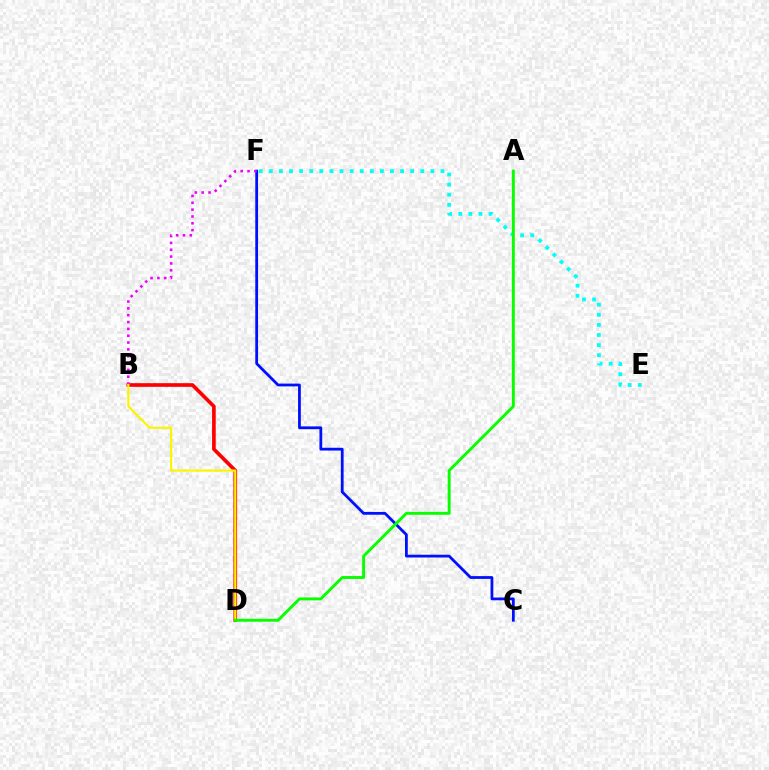{('C', 'F'): [{'color': '#0010ff', 'line_style': 'solid', 'thickness': 2.01}], ('B', 'D'): [{'color': '#ff0000', 'line_style': 'solid', 'thickness': 2.63}, {'color': '#fcf500', 'line_style': 'solid', 'thickness': 1.58}], ('E', 'F'): [{'color': '#00fff6', 'line_style': 'dotted', 'thickness': 2.74}], ('B', 'F'): [{'color': '#ee00ff', 'line_style': 'dotted', 'thickness': 1.86}], ('A', 'D'): [{'color': '#08ff00', 'line_style': 'solid', 'thickness': 2.11}]}